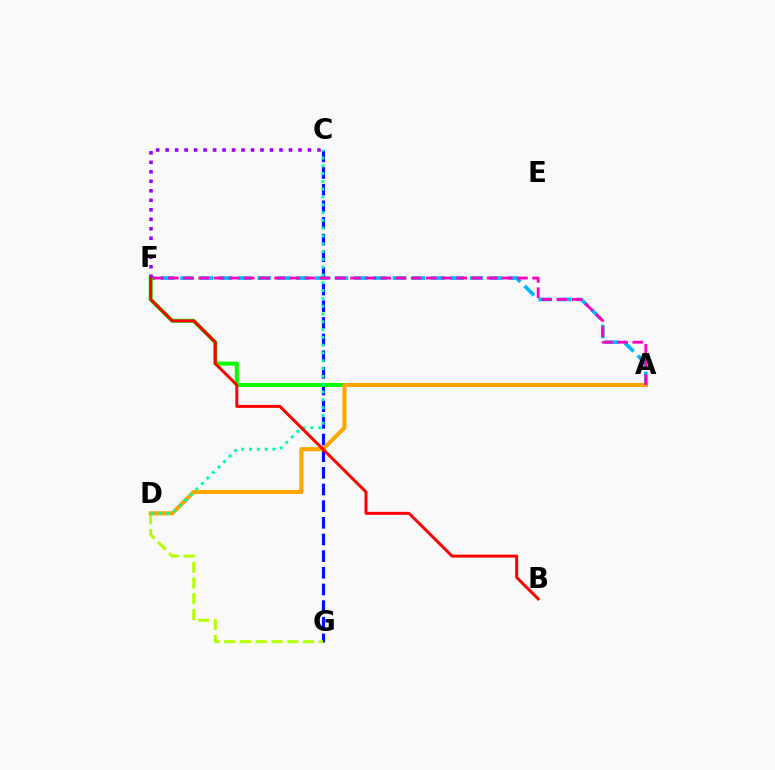{('C', 'G'): [{'color': '#0010ff', 'line_style': 'dashed', 'thickness': 2.26}], ('D', 'G'): [{'color': '#b3ff00', 'line_style': 'dashed', 'thickness': 2.14}], ('A', 'F'): [{'color': '#00b5ff', 'line_style': 'dashed', 'thickness': 2.62}, {'color': '#08ff00', 'line_style': 'solid', 'thickness': 2.9}, {'color': '#ff00bd', 'line_style': 'dashed', 'thickness': 2.06}], ('C', 'F'): [{'color': '#9b00ff', 'line_style': 'dotted', 'thickness': 2.58}], ('A', 'D'): [{'color': '#ffa500', 'line_style': 'solid', 'thickness': 2.93}], ('C', 'D'): [{'color': '#00ff9d', 'line_style': 'dotted', 'thickness': 2.12}], ('B', 'F'): [{'color': '#ff0000', 'line_style': 'solid', 'thickness': 2.13}]}